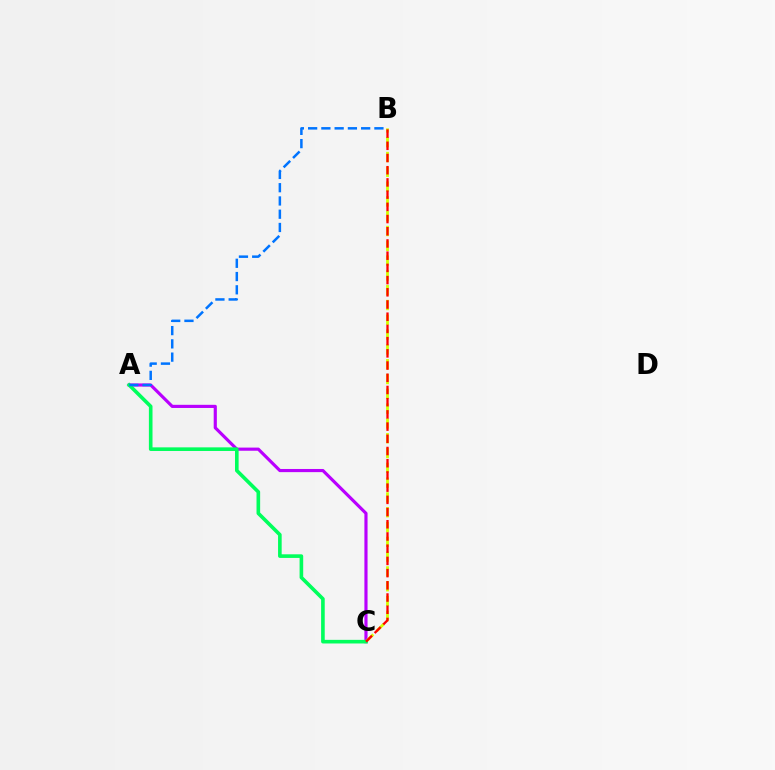{('A', 'C'): [{'color': '#b900ff', 'line_style': 'solid', 'thickness': 2.27}, {'color': '#00ff5c', 'line_style': 'solid', 'thickness': 2.61}], ('B', 'C'): [{'color': '#d1ff00', 'line_style': 'dashed', 'thickness': 2.01}, {'color': '#ff0000', 'line_style': 'dashed', 'thickness': 1.66}], ('A', 'B'): [{'color': '#0074ff', 'line_style': 'dashed', 'thickness': 1.8}]}